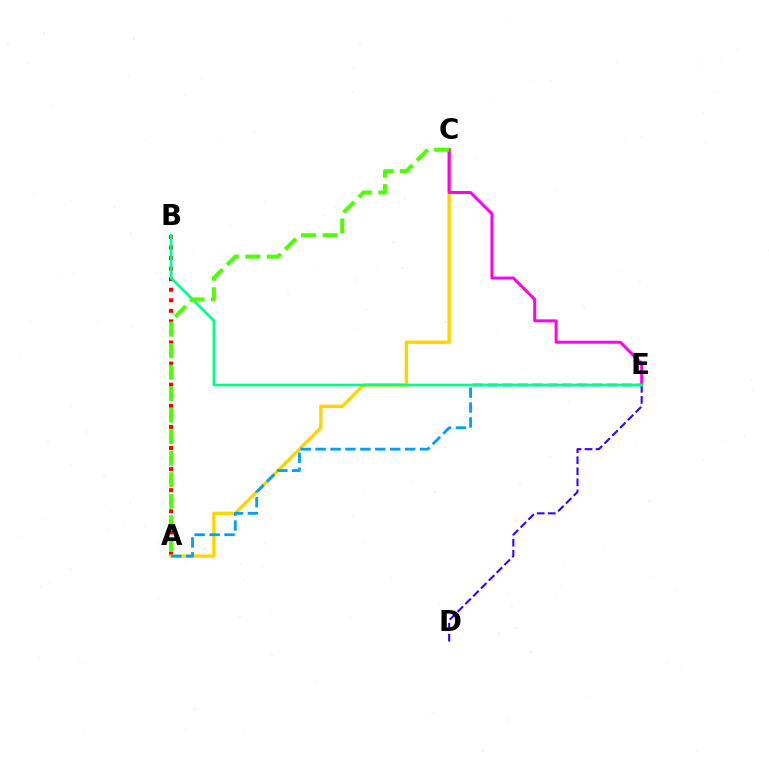{('A', 'B'): [{'color': '#ff0000', 'line_style': 'dotted', 'thickness': 2.87}], ('A', 'C'): [{'color': '#ffd500', 'line_style': 'solid', 'thickness': 2.44}, {'color': '#4fff00', 'line_style': 'dashed', 'thickness': 2.92}], ('D', 'E'): [{'color': '#3700ff', 'line_style': 'dashed', 'thickness': 1.5}], ('A', 'E'): [{'color': '#009eff', 'line_style': 'dashed', 'thickness': 2.03}], ('C', 'E'): [{'color': '#ff00ed', 'line_style': 'solid', 'thickness': 2.14}], ('B', 'E'): [{'color': '#00ff86', 'line_style': 'solid', 'thickness': 1.91}]}